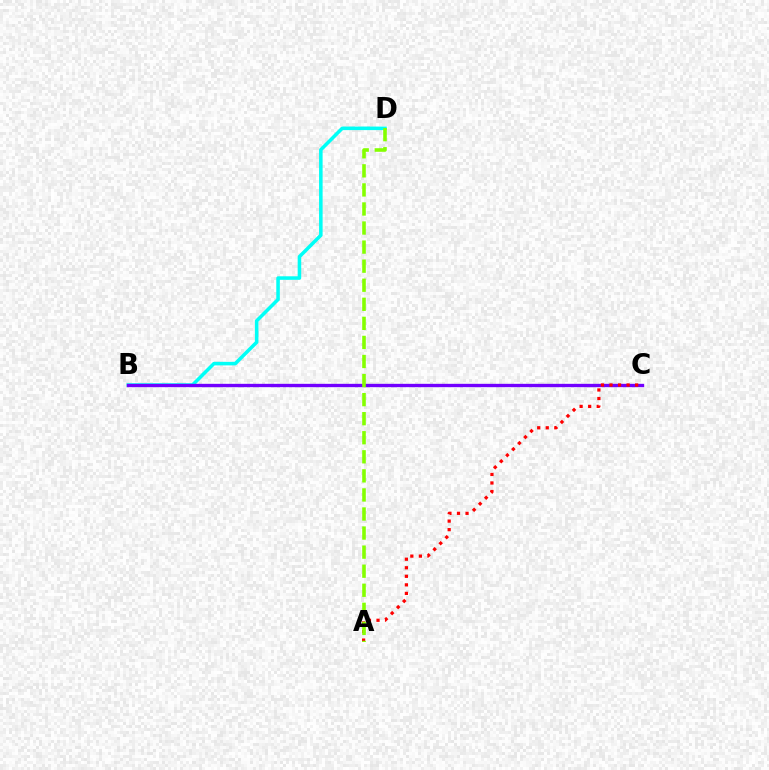{('B', 'D'): [{'color': '#00fff6', 'line_style': 'solid', 'thickness': 2.55}], ('B', 'C'): [{'color': '#7200ff', 'line_style': 'solid', 'thickness': 2.41}], ('A', 'C'): [{'color': '#ff0000', 'line_style': 'dotted', 'thickness': 2.32}], ('A', 'D'): [{'color': '#84ff00', 'line_style': 'dashed', 'thickness': 2.59}]}